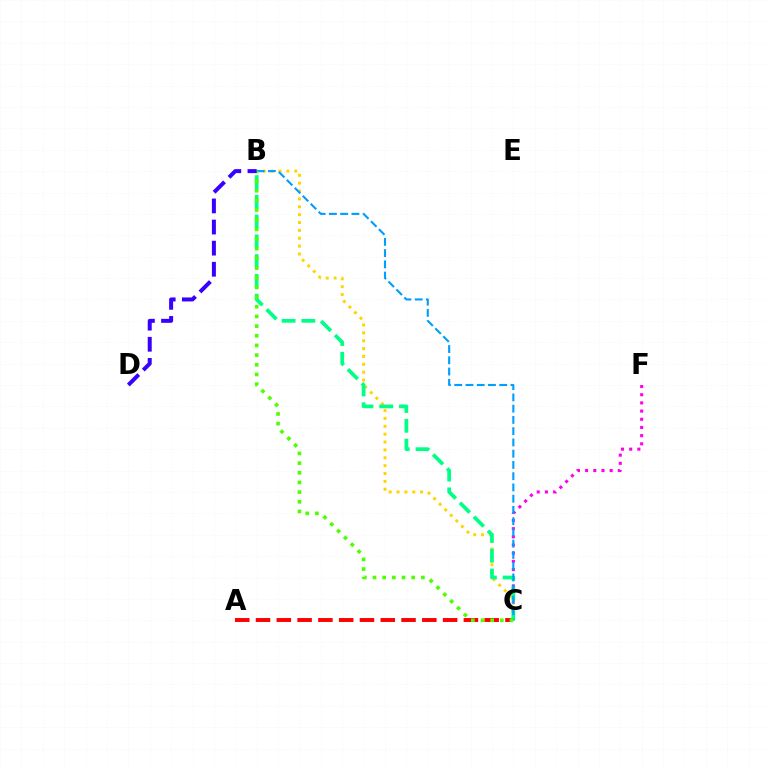{('A', 'C'): [{'color': '#ff0000', 'line_style': 'dashed', 'thickness': 2.82}], ('C', 'F'): [{'color': '#ff00ed', 'line_style': 'dotted', 'thickness': 2.22}], ('B', 'C'): [{'color': '#ffd500', 'line_style': 'dotted', 'thickness': 2.14}, {'color': '#00ff86', 'line_style': 'dashed', 'thickness': 2.69}, {'color': '#009eff', 'line_style': 'dashed', 'thickness': 1.53}, {'color': '#4fff00', 'line_style': 'dotted', 'thickness': 2.63}], ('B', 'D'): [{'color': '#3700ff', 'line_style': 'dashed', 'thickness': 2.87}]}